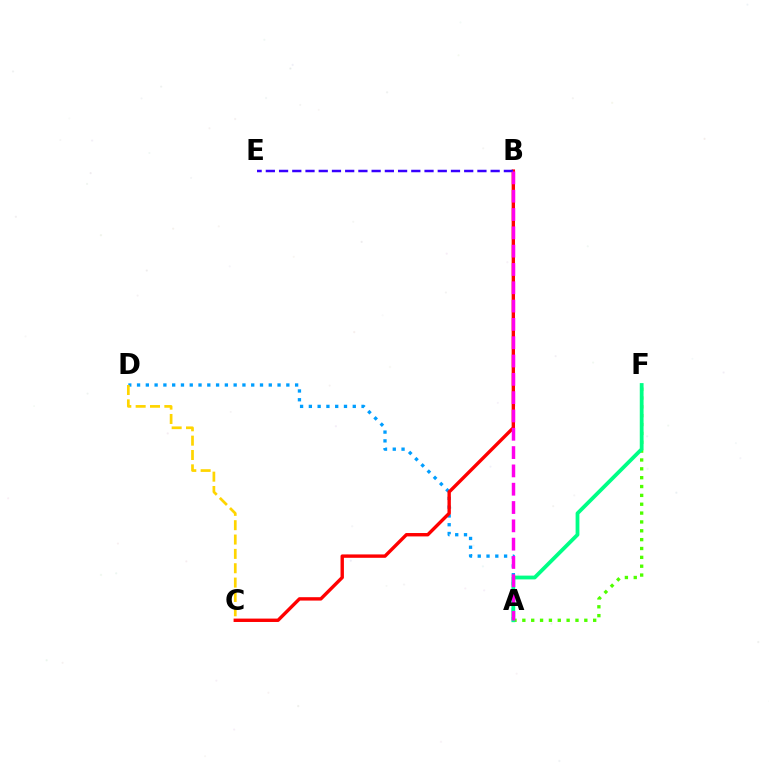{('A', 'D'): [{'color': '#009eff', 'line_style': 'dotted', 'thickness': 2.39}], ('A', 'F'): [{'color': '#4fff00', 'line_style': 'dotted', 'thickness': 2.41}, {'color': '#00ff86', 'line_style': 'solid', 'thickness': 2.73}], ('B', 'C'): [{'color': '#ff0000', 'line_style': 'solid', 'thickness': 2.44}], ('B', 'E'): [{'color': '#3700ff', 'line_style': 'dashed', 'thickness': 1.8}], ('C', 'D'): [{'color': '#ffd500', 'line_style': 'dashed', 'thickness': 1.95}], ('A', 'B'): [{'color': '#ff00ed', 'line_style': 'dashed', 'thickness': 2.49}]}